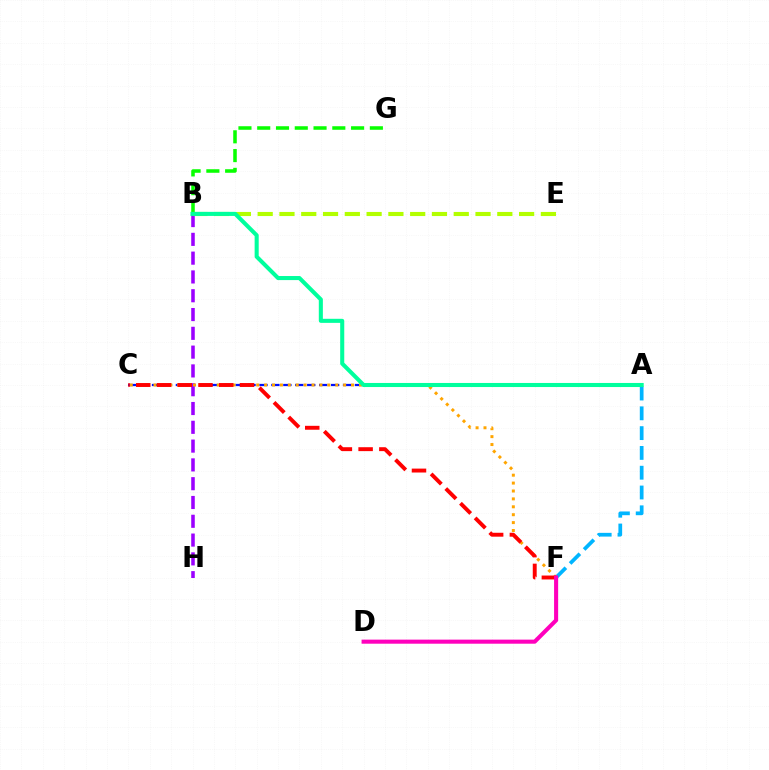{('A', 'F'): [{'color': '#00b5ff', 'line_style': 'dashed', 'thickness': 2.69}], ('A', 'C'): [{'color': '#0010ff', 'line_style': 'dashed', 'thickness': 1.62}], ('B', 'H'): [{'color': '#9b00ff', 'line_style': 'dashed', 'thickness': 2.55}], ('B', 'G'): [{'color': '#08ff00', 'line_style': 'dashed', 'thickness': 2.55}], ('B', 'E'): [{'color': '#b3ff00', 'line_style': 'dashed', 'thickness': 2.96}], ('C', 'F'): [{'color': '#ffa500', 'line_style': 'dotted', 'thickness': 2.15}, {'color': '#ff0000', 'line_style': 'dashed', 'thickness': 2.82}], ('A', 'B'): [{'color': '#00ff9d', 'line_style': 'solid', 'thickness': 2.93}], ('D', 'F'): [{'color': '#ff00bd', 'line_style': 'solid', 'thickness': 2.93}]}